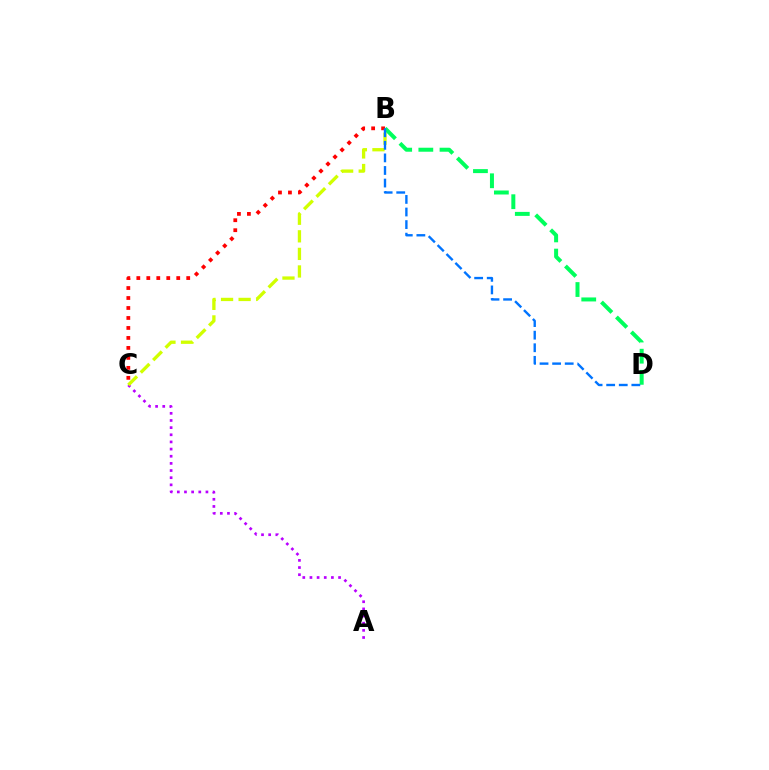{('A', 'C'): [{'color': '#b900ff', 'line_style': 'dotted', 'thickness': 1.94}], ('B', 'C'): [{'color': '#d1ff00', 'line_style': 'dashed', 'thickness': 2.39}, {'color': '#ff0000', 'line_style': 'dotted', 'thickness': 2.71}], ('B', 'D'): [{'color': '#00ff5c', 'line_style': 'dashed', 'thickness': 2.87}, {'color': '#0074ff', 'line_style': 'dashed', 'thickness': 1.71}]}